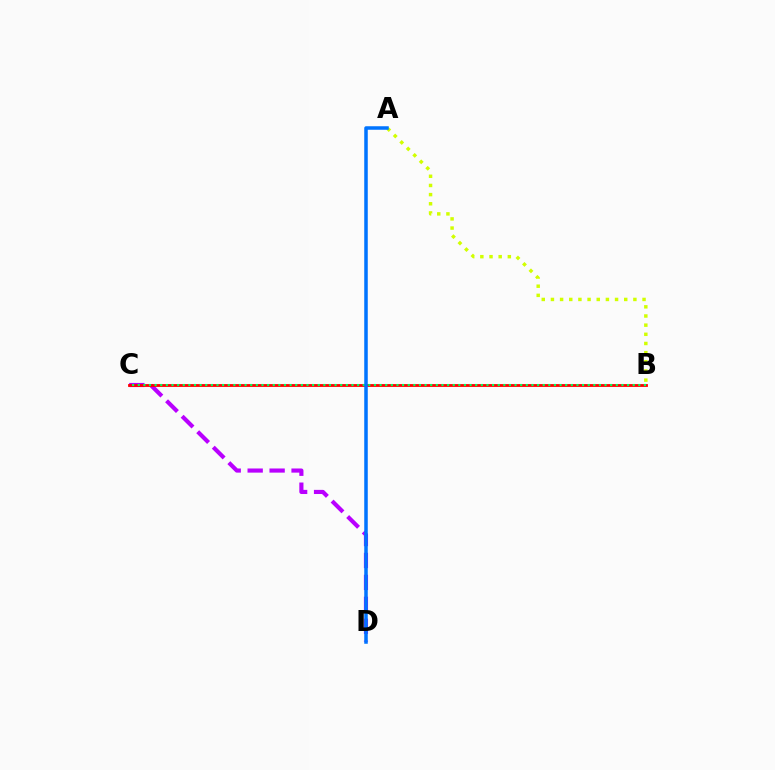{('A', 'B'): [{'color': '#d1ff00', 'line_style': 'dotted', 'thickness': 2.49}], ('C', 'D'): [{'color': '#b900ff', 'line_style': 'dashed', 'thickness': 2.98}], ('B', 'C'): [{'color': '#ff0000', 'line_style': 'solid', 'thickness': 2.02}, {'color': '#00ff5c', 'line_style': 'dotted', 'thickness': 1.53}], ('A', 'D'): [{'color': '#0074ff', 'line_style': 'solid', 'thickness': 2.53}]}